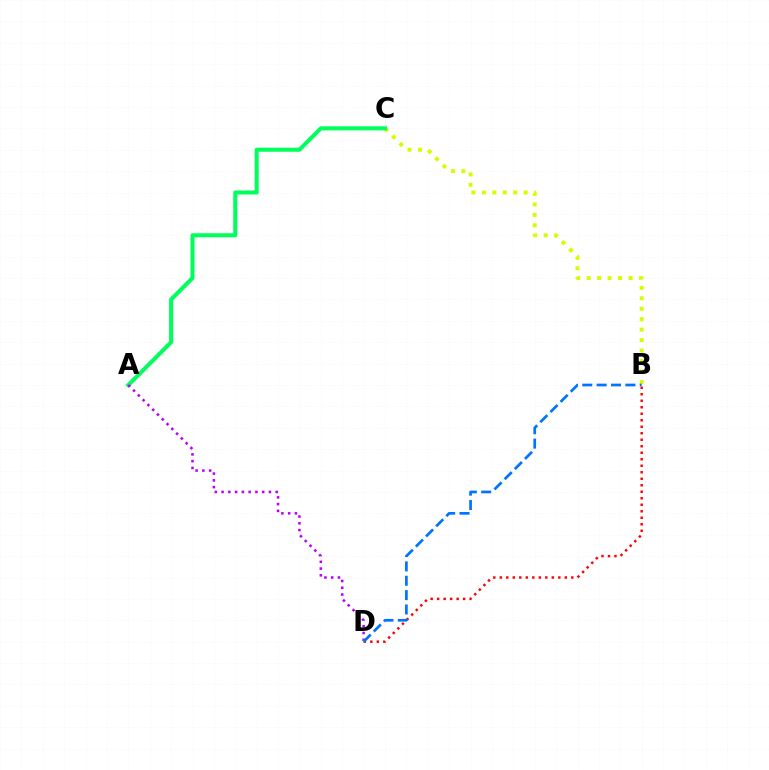{('B', 'D'): [{'color': '#ff0000', 'line_style': 'dotted', 'thickness': 1.77}, {'color': '#0074ff', 'line_style': 'dashed', 'thickness': 1.95}], ('B', 'C'): [{'color': '#d1ff00', 'line_style': 'dotted', 'thickness': 2.84}], ('A', 'C'): [{'color': '#00ff5c', 'line_style': 'solid', 'thickness': 2.92}], ('A', 'D'): [{'color': '#b900ff', 'line_style': 'dotted', 'thickness': 1.84}]}